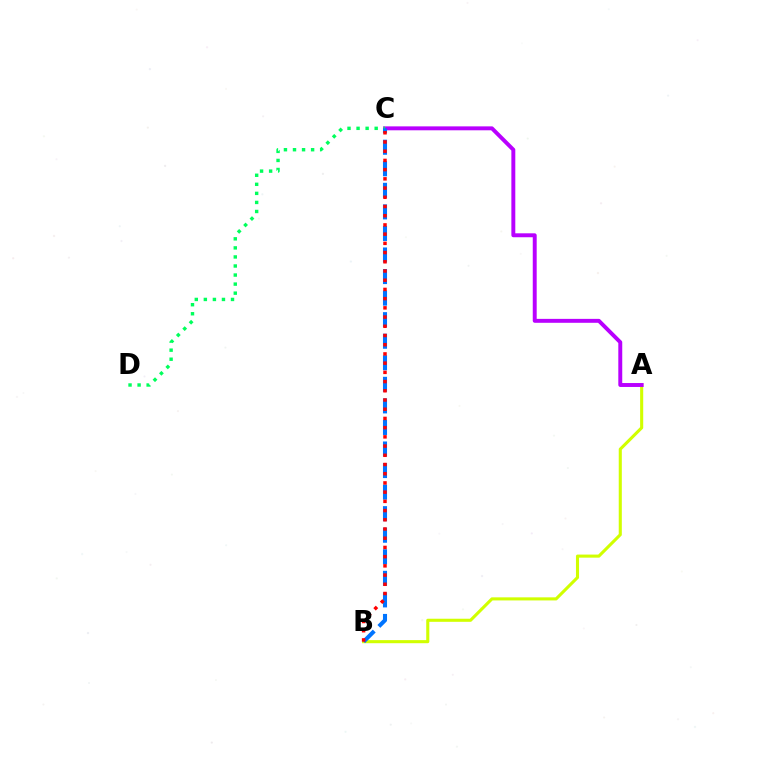{('A', 'B'): [{'color': '#d1ff00', 'line_style': 'solid', 'thickness': 2.22}], ('A', 'C'): [{'color': '#b900ff', 'line_style': 'solid', 'thickness': 2.83}], ('C', 'D'): [{'color': '#00ff5c', 'line_style': 'dotted', 'thickness': 2.46}], ('B', 'C'): [{'color': '#0074ff', 'line_style': 'dashed', 'thickness': 2.93}, {'color': '#ff0000', 'line_style': 'dotted', 'thickness': 2.5}]}